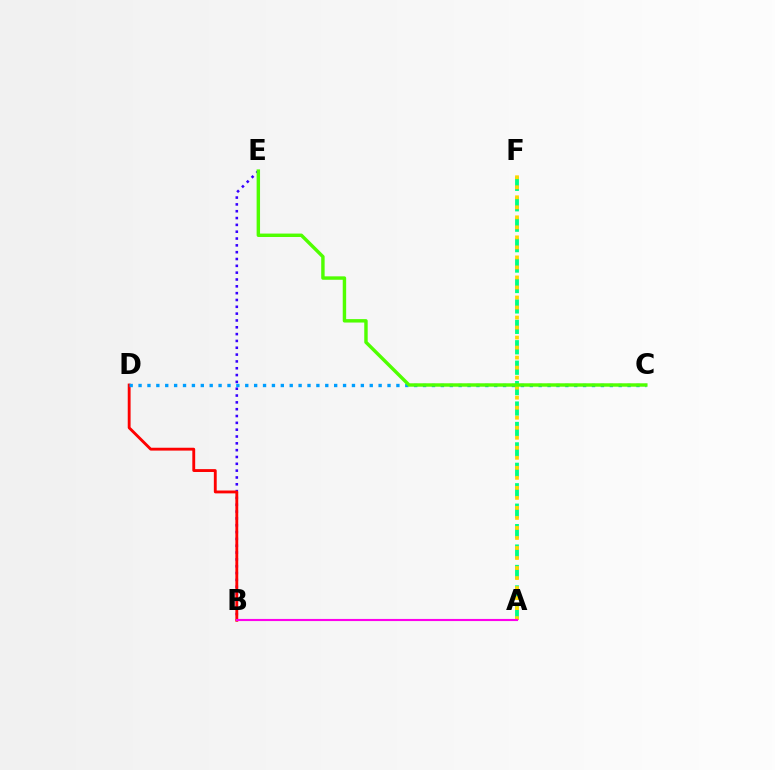{('B', 'E'): [{'color': '#3700ff', 'line_style': 'dotted', 'thickness': 1.85}], ('A', 'F'): [{'color': '#00ff86', 'line_style': 'dashed', 'thickness': 2.78}, {'color': '#ffd500', 'line_style': 'dotted', 'thickness': 2.72}], ('B', 'D'): [{'color': '#ff0000', 'line_style': 'solid', 'thickness': 2.06}], ('C', 'D'): [{'color': '#009eff', 'line_style': 'dotted', 'thickness': 2.42}], ('C', 'E'): [{'color': '#4fff00', 'line_style': 'solid', 'thickness': 2.46}], ('A', 'B'): [{'color': '#ff00ed', 'line_style': 'solid', 'thickness': 1.53}]}